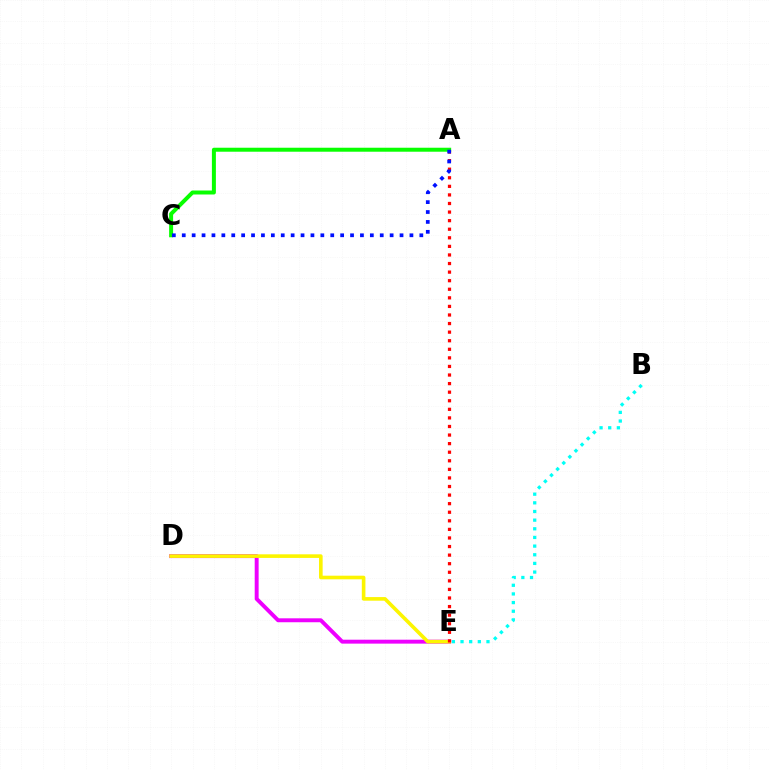{('D', 'E'): [{'color': '#ee00ff', 'line_style': 'solid', 'thickness': 2.83}, {'color': '#fcf500', 'line_style': 'solid', 'thickness': 2.6}], ('B', 'E'): [{'color': '#00fff6', 'line_style': 'dotted', 'thickness': 2.35}], ('A', 'E'): [{'color': '#ff0000', 'line_style': 'dotted', 'thickness': 2.33}], ('A', 'C'): [{'color': '#08ff00', 'line_style': 'solid', 'thickness': 2.87}, {'color': '#0010ff', 'line_style': 'dotted', 'thickness': 2.69}]}